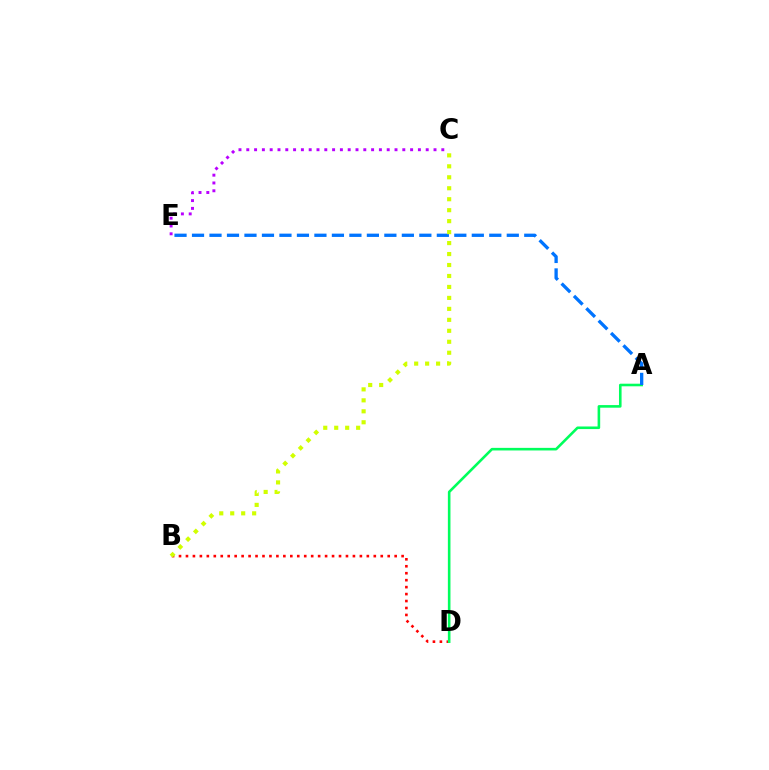{('B', 'D'): [{'color': '#ff0000', 'line_style': 'dotted', 'thickness': 1.89}], ('A', 'D'): [{'color': '#00ff5c', 'line_style': 'solid', 'thickness': 1.87}], ('C', 'E'): [{'color': '#b900ff', 'line_style': 'dotted', 'thickness': 2.12}], ('A', 'E'): [{'color': '#0074ff', 'line_style': 'dashed', 'thickness': 2.38}], ('B', 'C'): [{'color': '#d1ff00', 'line_style': 'dotted', 'thickness': 2.98}]}